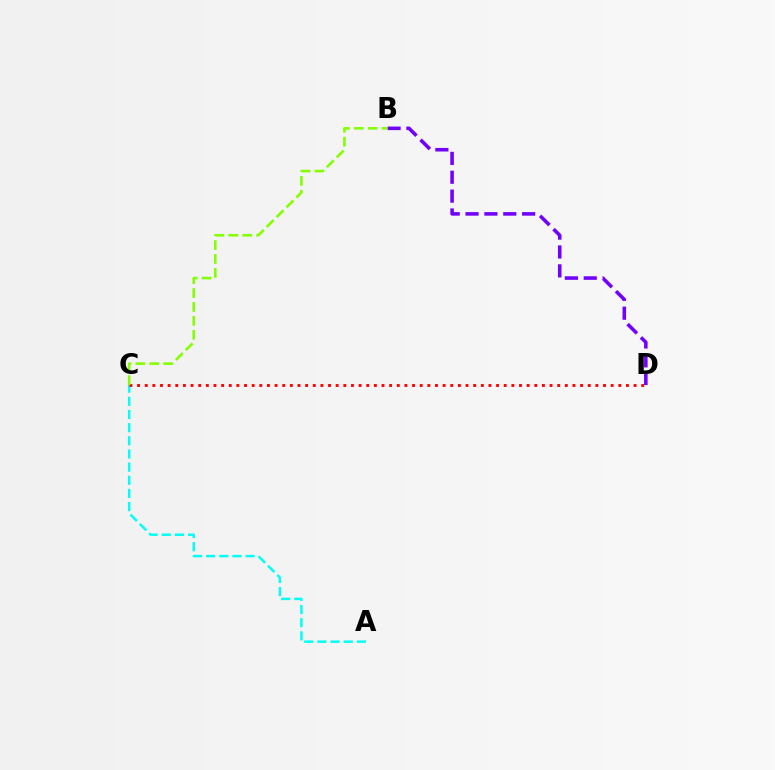{('A', 'C'): [{'color': '#00fff6', 'line_style': 'dashed', 'thickness': 1.79}], ('B', 'D'): [{'color': '#7200ff', 'line_style': 'dashed', 'thickness': 2.56}], ('C', 'D'): [{'color': '#ff0000', 'line_style': 'dotted', 'thickness': 2.08}], ('B', 'C'): [{'color': '#84ff00', 'line_style': 'dashed', 'thickness': 1.89}]}